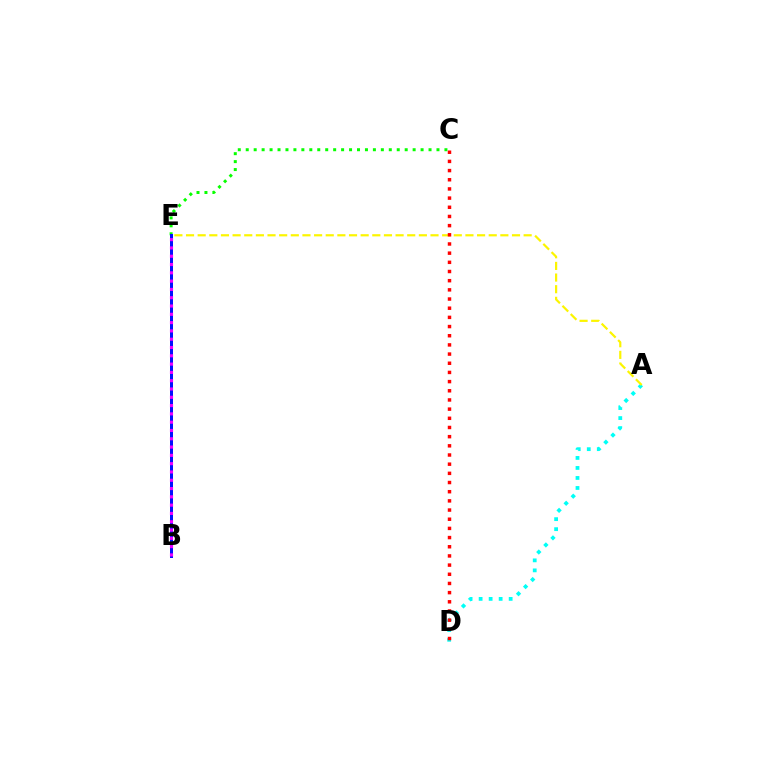{('A', 'D'): [{'color': '#00fff6', 'line_style': 'dotted', 'thickness': 2.72}], ('A', 'E'): [{'color': '#fcf500', 'line_style': 'dashed', 'thickness': 1.58}], ('C', 'E'): [{'color': '#08ff00', 'line_style': 'dotted', 'thickness': 2.16}], ('B', 'E'): [{'color': '#0010ff', 'line_style': 'solid', 'thickness': 2.15}, {'color': '#ee00ff', 'line_style': 'dotted', 'thickness': 2.25}], ('C', 'D'): [{'color': '#ff0000', 'line_style': 'dotted', 'thickness': 2.49}]}